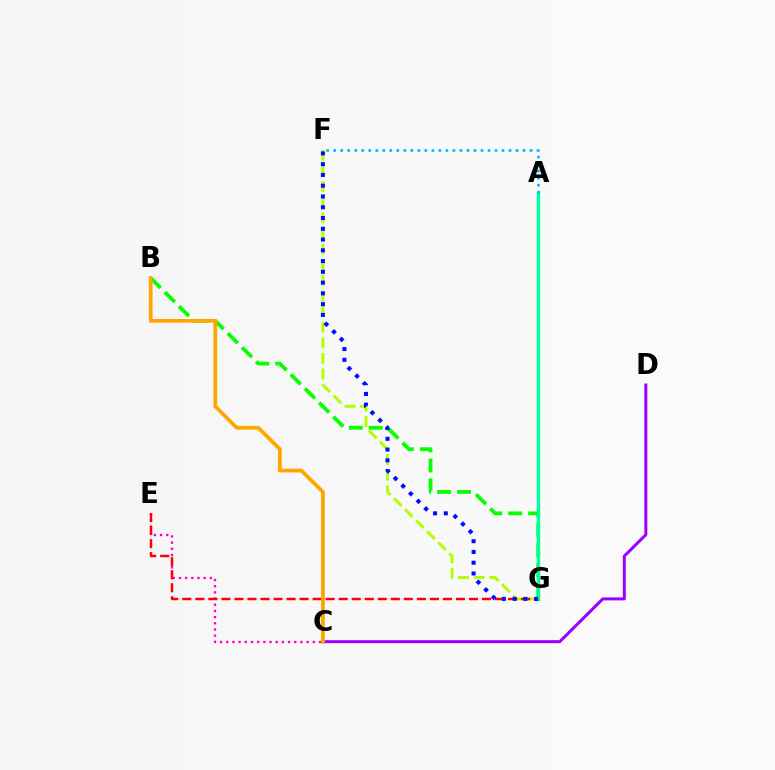{('C', 'E'): [{'color': '#ff00bd', 'line_style': 'dotted', 'thickness': 1.68}], ('F', 'G'): [{'color': '#b3ff00', 'line_style': 'dashed', 'thickness': 2.12}, {'color': '#0010ff', 'line_style': 'dotted', 'thickness': 2.93}], ('C', 'D'): [{'color': '#9b00ff', 'line_style': 'solid', 'thickness': 2.16}], ('E', 'G'): [{'color': '#ff0000', 'line_style': 'dashed', 'thickness': 1.77}], ('B', 'G'): [{'color': '#08ff00', 'line_style': 'dashed', 'thickness': 2.72}], ('A', 'G'): [{'color': '#00ff9d', 'line_style': 'solid', 'thickness': 2.45}], ('B', 'C'): [{'color': '#ffa500', 'line_style': 'solid', 'thickness': 2.7}], ('A', 'F'): [{'color': '#00b5ff', 'line_style': 'dotted', 'thickness': 1.91}]}